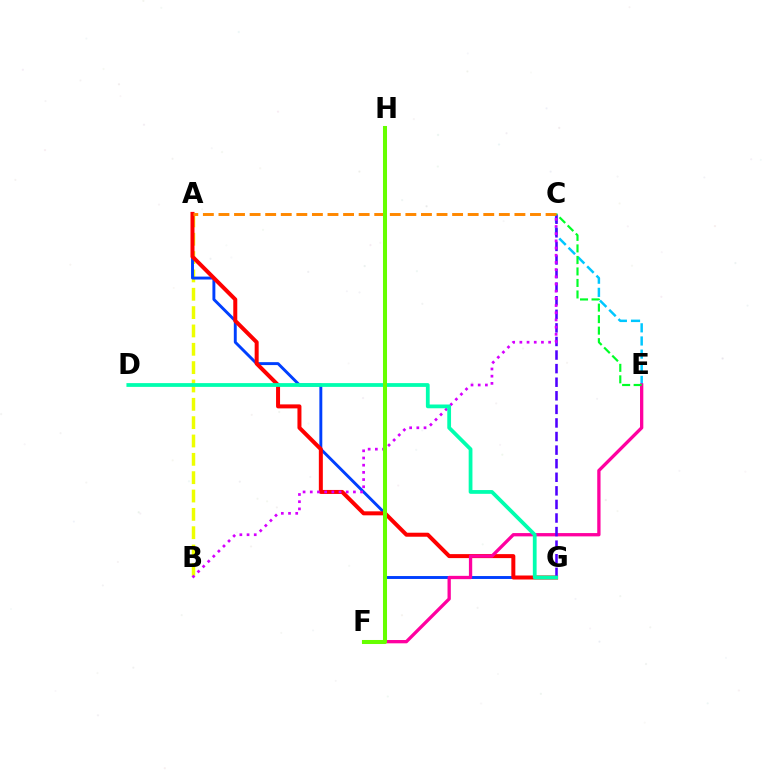{('A', 'B'): [{'color': '#eeff00', 'line_style': 'dashed', 'thickness': 2.49}], ('A', 'G'): [{'color': '#003fff', 'line_style': 'solid', 'thickness': 2.1}, {'color': '#ff0000', 'line_style': 'solid', 'thickness': 2.88}], ('C', 'E'): [{'color': '#00c7ff', 'line_style': 'dashed', 'thickness': 1.79}, {'color': '#00ff27', 'line_style': 'dashed', 'thickness': 1.56}], ('E', 'F'): [{'color': '#ff00a0', 'line_style': 'solid', 'thickness': 2.38}], ('C', 'G'): [{'color': '#4f00ff', 'line_style': 'dashed', 'thickness': 1.84}], ('B', 'C'): [{'color': '#d600ff', 'line_style': 'dotted', 'thickness': 1.95}], ('D', 'G'): [{'color': '#00ffaf', 'line_style': 'solid', 'thickness': 2.72}], ('A', 'C'): [{'color': '#ff8800', 'line_style': 'dashed', 'thickness': 2.12}], ('F', 'H'): [{'color': '#66ff00', 'line_style': 'solid', 'thickness': 2.91}]}